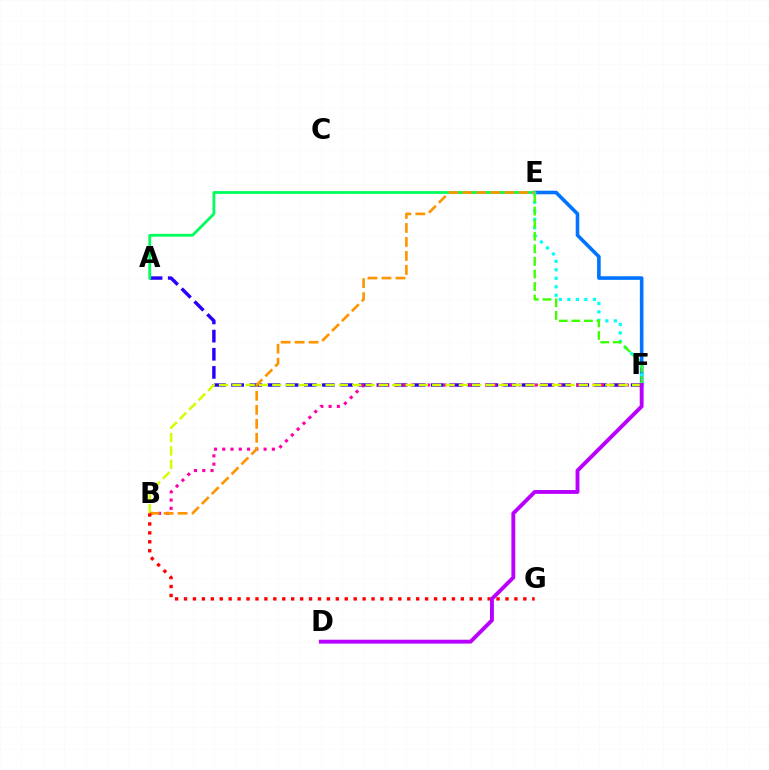{('E', 'F'): [{'color': '#0074ff', 'line_style': 'solid', 'thickness': 2.59}, {'color': '#00fff6', 'line_style': 'dotted', 'thickness': 2.3}, {'color': '#3dff00', 'line_style': 'dashed', 'thickness': 1.71}], ('A', 'F'): [{'color': '#2500ff', 'line_style': 'dashed', 'thickness': 2.47}], ('A', 'E'): [{'color': '#00ff5c', 'line_style': 'solid', 'thickness': 2.02}], ('B', 'F'): [{'color': '#ff00ac', 'line_style': 'dotted', 'thickness': 2.25}, {'color': '#d1ff00', 'line_style': 'dashed', 'thickness': 1.81}], ('B', 'E'): [{'color': '#ff9400', 'line_style': 'dashed', 'thickness': 1.9}], ('B', 'G'): [{'color': '#ff0000', 'line_style': 'dotted', 'thickness': 2.43}], ('D', 'F'): [{'color': '#b900ff', 'line_style': 'solid', 'thickness': 2.79}]}